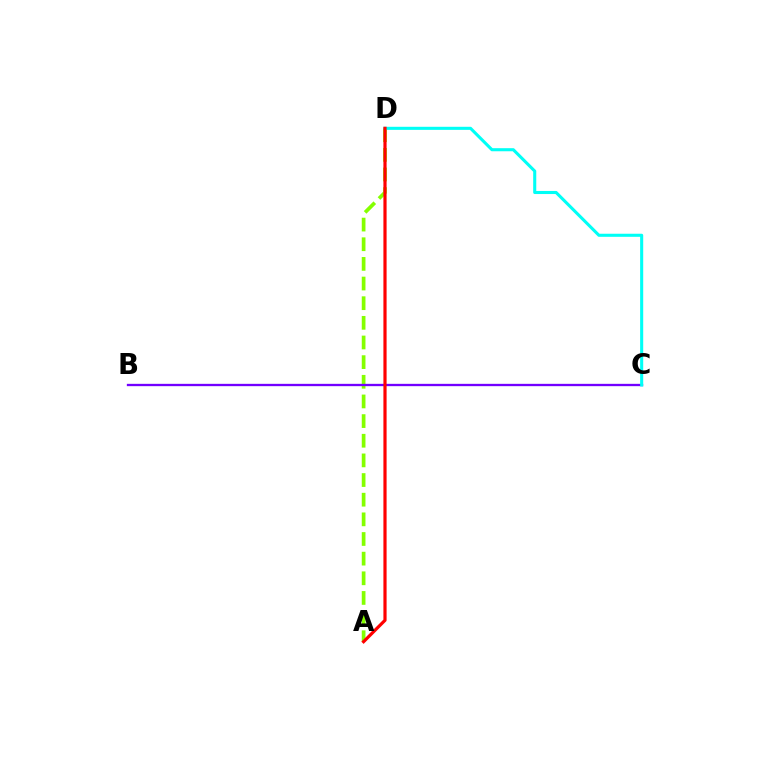{('A', 'D'): [{'color': '#84ff00', 'line_style': 'dashed', 'thickness': 2.67}, {'color': '#ff0000', 'line_style': 'solid', 'thickness': 2.3}], ('B', 'C'): [{'color': '#7200ff', 'line_style': 'solid', 'thickness': 1.67}], ('C', 'D'): [{'color': '#00fff6', 'line_style': 'solid', 'thickness': 2.22}]}